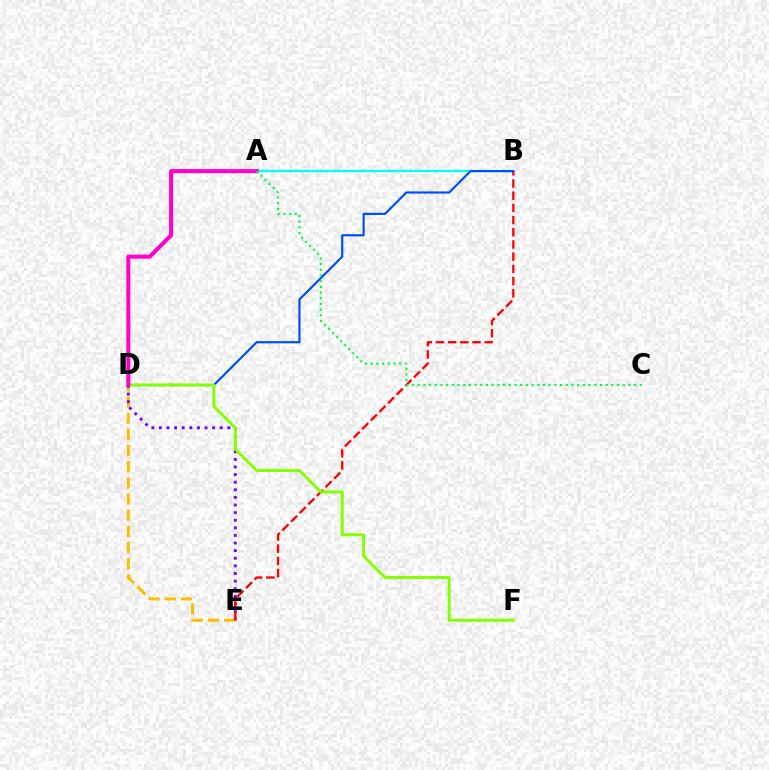{('D', 'E'): [{'color': '#ffbd00', 'line_style': 'dashed', 'thickness': 2.19}, {'color': '#7200ff', 'line_style': 'dotted', 'thickness': 2.07}], ('A', 'B'): [{'color': '#00fff6', 'line_style': 'solid', 'thickness': 1.64}], ('B', 'E'): [{'color': '#ff0000', 'line_style': 'dashed', 'thickness': 1.66}], ('B', 'D'): [{'color': '#004bff', 'line_style': 'solid', 'thickness': 1.56}], ('D', 'F'): [{'color': '#84ff00', 'line_style': 'solid', 'thickness': 2.12}], ('A', 'D'): [{'color': '#ff00cf', 'line_style': 'solid', 'thickness': 2.92}], ('A', 'C'): [{'color': '#00ff39', 'line_style': 'dotted', 'thickness': 1.55}]}